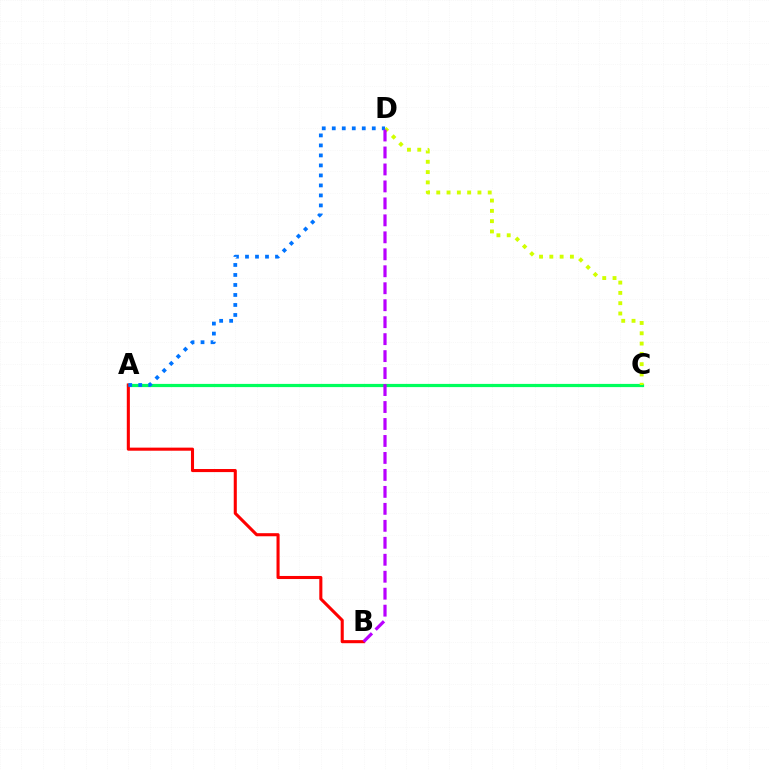{('A', 'C'): [{'color': '#00ff5c', 'line_style': 'solid', 'thickness': 2.31}], ('C', 'D'): [{'color': '#d1ff00', 'line_style': 'dotted', 'thickness': 2.8}], ('A', 'B'): [{'color': '#ff0000', 'line_style': 'solid', 'thickness': 2.22}], ('A', 'D'): [{'color': '#0074ff', 'line_style': 'dotted', 'thickness': 2.72}], ('B', 'D'): [{'color': '#b900ff', 'line_style': 'dashed', 'thickness': 2.31}]}